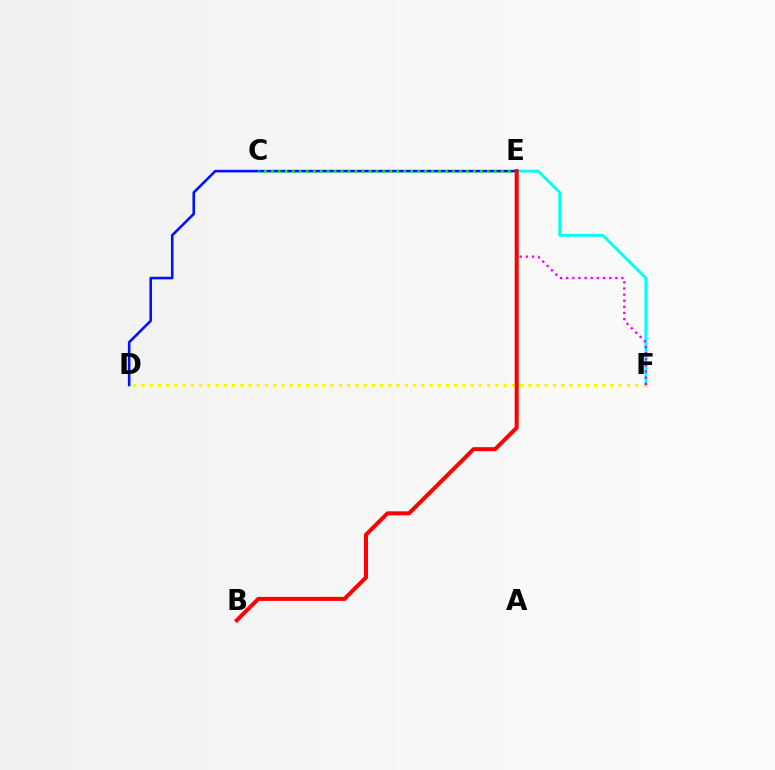{('E', 'F'): [{'color': '#00fff6', 'line_style': 'solid', 'thickness': 2.06}, {'color': '#ee00ff', 'line_style': 'dotted', 'thickness': 1.67}], ('D', 'E'): [{'color': '#0010ff', 'line_style': 'solid', 'thickness': 1.86}], ('D', 'F'): [{'color': '#fcf500', 'line_style': 'dotted', 'thickness': 2.24}], ('C', 'E'): [{'color': '#08ff00', 'line_style': 'dotted', 'thickness': 1.89}], ('B', 'E'): [{'color': '#ff0000', 'line_style': 'solid', 'thickness': 2.88}]}